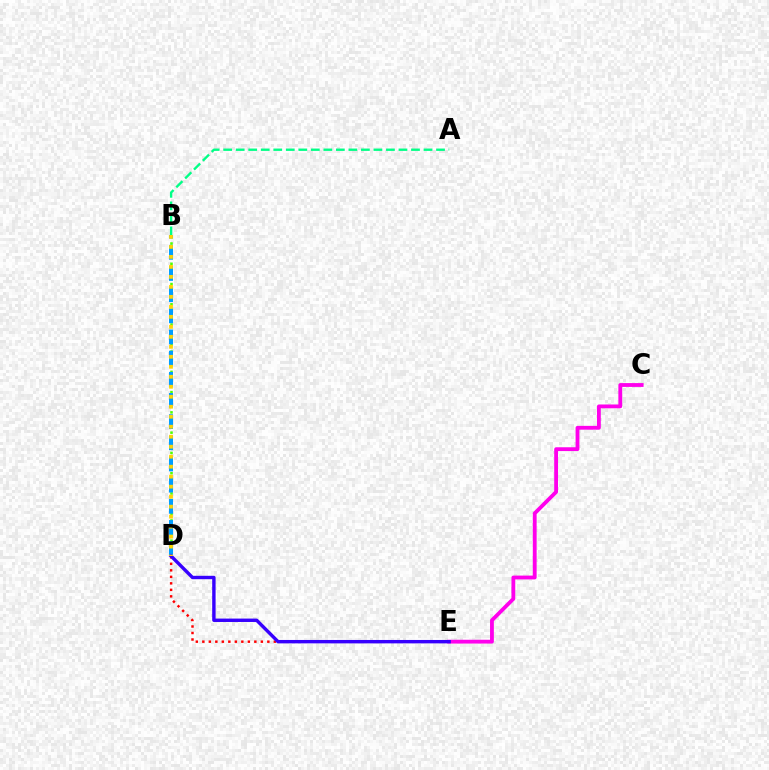{('C', 'E'): [{'color': '#ff00ed', 'line_style': 'solid', 'thickness': 2.75}], ('A', 'B'): [{'color': '#00ff86', 'line_style': 'dashed', 'thickness': 1.7}], ('B', 'D'): [{'color': '#4fff00', 'line_style': 'dotted', 'thickness': 1.84}, {'color': '#009eff', 'line_style': 'dashed', 'thickness': 2.88}, {'color': '#ffd500', 'line_style': 'dotted', 'thickness': 2.71}], ('D', 'E'): [{'color': '#ff0000', 'line_style': 'dotted', 'thickness': 1.77}, {'color': '#3700ff', 'line_style': 'solid', 'thickness': 2.45}]}